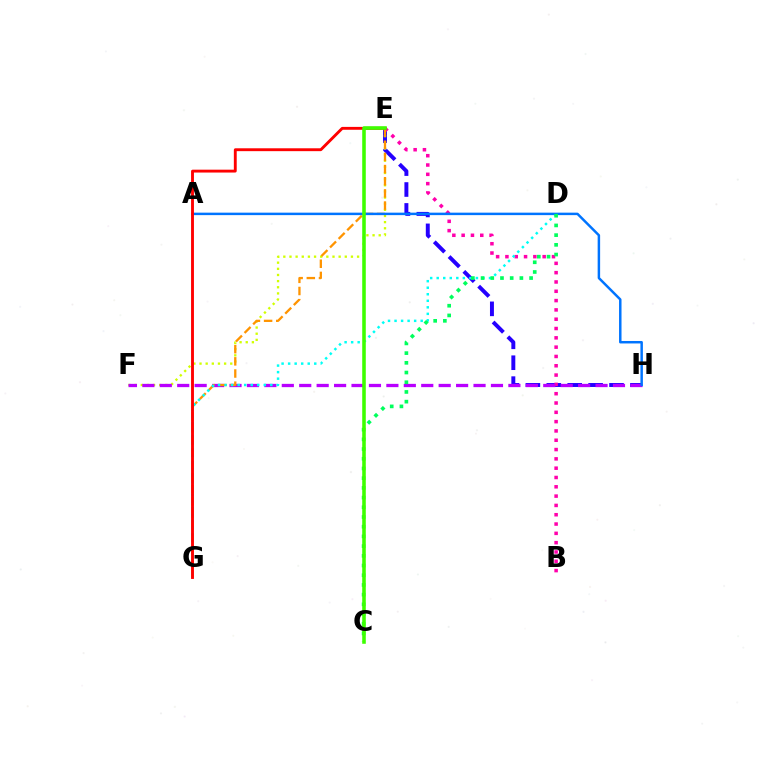{('E', 'H'): [{'color': '#2500ff', 'line_style': 'dashed', 'thickness': 2.84}], ('E', 'F'): [{'color': '#d1ff00', 'line_style': 'dotted', 'thickness': 1.67}], ('B', 'E'): [{'color': '#ff00ac', 'line_style': 'dotted', 'thickness': 2.53}], ('F', 'H'): [{'color': '#b900ff', 'line_style': 'dashed', 'thickness': 2.37}], ('E', 'G'): [{'color': '#ff9400', 'line_style': 'dashed', 'thickness': 1.65}, {'color': '#ff0000', 'line_style': 'solid', 'thickness': 2.07}], ('D', 'G'): [{'color': '#00fff6', 'line_style': 'dotted', 'thickness': 1.78}], ('A', 'H'): [{'color': '#0074ff', 'line_style': 'solid', 'thickness': 1.78}], ('C', 'D'): [{'color': '#00ff5c', 'line_style': 'dotted', 'thickness': 2.64}], ('C', 'E'): [{'color': '#3dff00', 'line_style': 'solid', 'thickness': 2.56}]}